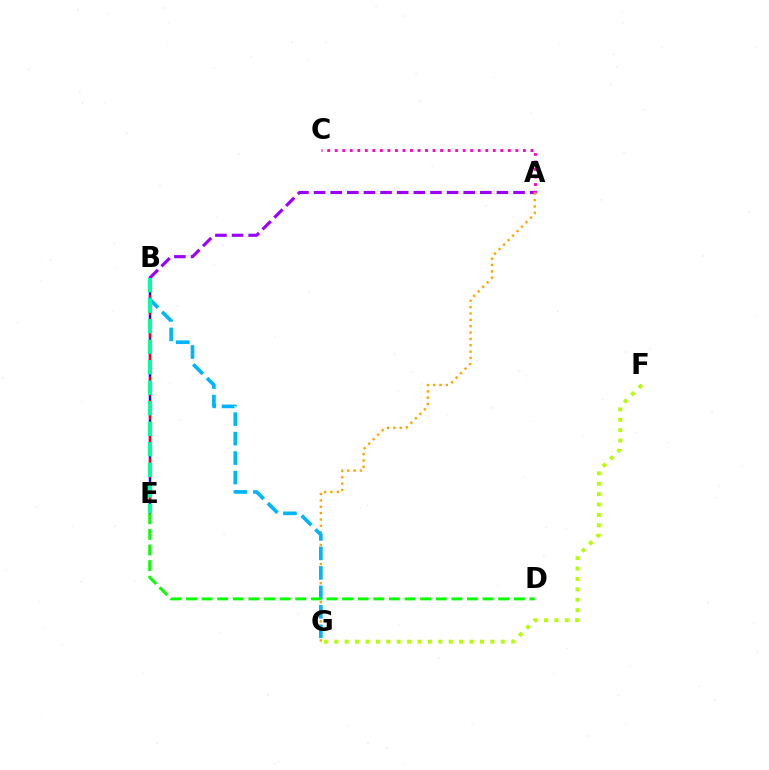{('B', 'E'): [{'color': '#0010ff', 'line_style': 'solid', 'thickness': 1.77}, {'color': '#ff0000', 'line_style': 'dashed', 'thickness': 1.58}, {'color': '#00ff9d', 'line_style': 'dashed', 'thickness': 2.79}], ('A', 'B'): [{'color': '#9b00ff', 'line_style': 'dashed', 'thickness': 2.26}], ('A', 'C'): [{'color': '#ff00bd', 'line_style': 'dotted', 'thickness': 2.05}], ('A', 'G'): [{'color': '#ffa500', 'line_style': 'dotted', 'thickness': 1.73}], ('F', 'G'): [{'color': '#b3ff00', 'line_style': 'dotted', 'thickness': 2.83}], ('B', 'G'): [{'color': '#00b5ff', 'line_style': 'dashed', 'thickness': 2.65}], ('D', 'E'): [{'color': '#08ff00', 'line_style': 'dashed', 'thickness': 2.12}]}